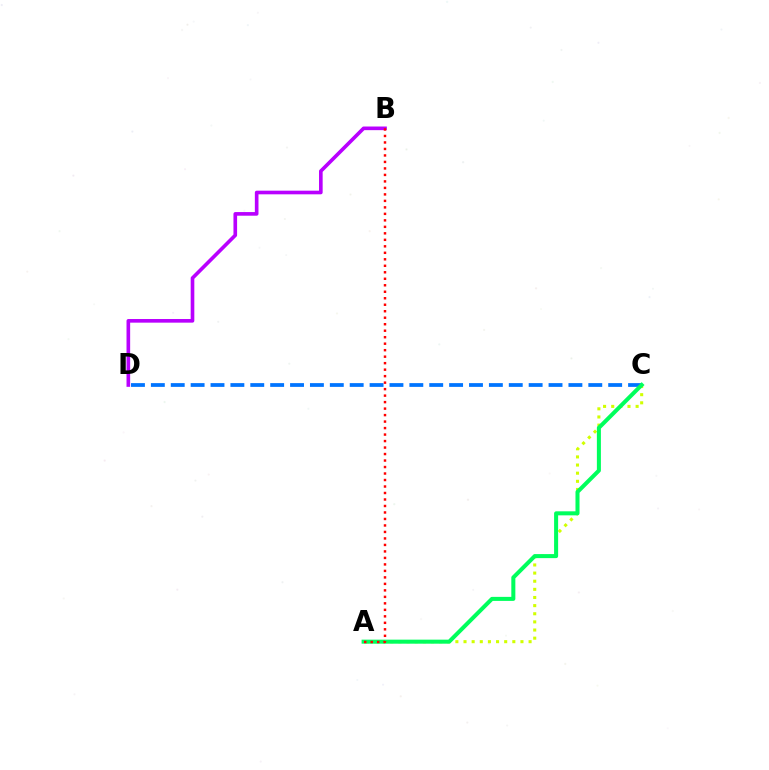{('A', 'C'): [{'color': '#d1ff00', 'line_style': 'dotted', 'thickness': 2.21}, {'color': '#00ff5c', 'line_style': 'solid', 'thickness': 2.9}], ('C', 'D'): [{'color': '#0074ff', 'line_style': 'dashed', 'thickness': 2.7}], ('B', 'D'): [{'color': '#b900ff', 'line_style': 'solid', 'thickness': 2.62}], ('A', 'B'): [{'color': '#ff0000', 'line_style': 'dotted', 'thickness': 1.76}]}